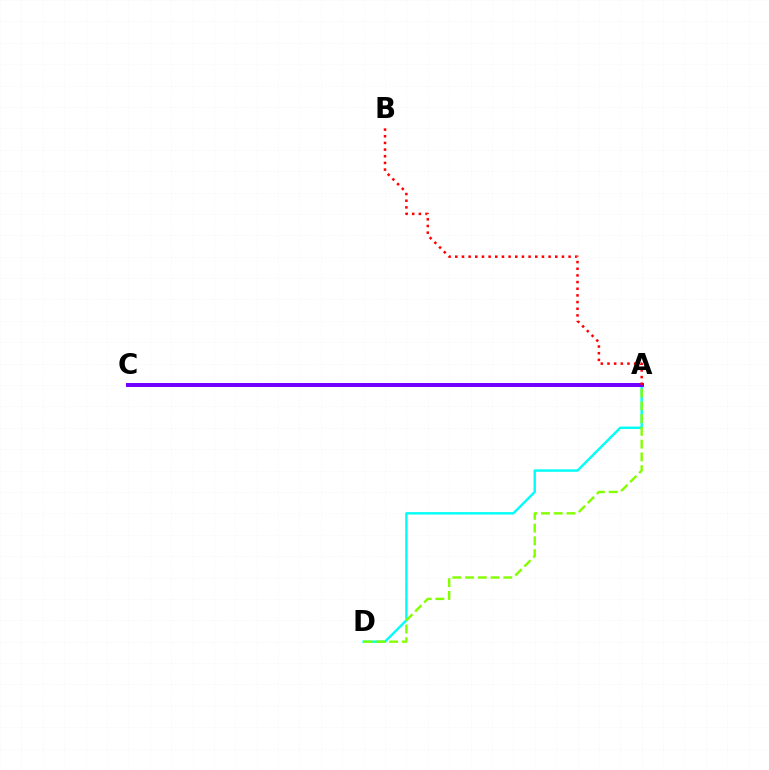{('A', 'D'): [{'color': '#00fff6', 'line_style': 'solid', 'thickness': 1.74}, {'color': '#84ff00', 'line_style': 'dashed', 'thickness': 1.73}], ('A', 'C'): [{'color': '#7200ff', 'line_style': 'solid', 'thickness': 2.86}], ('A', 'B'): [{'color': '#ff0000', 'line_style': 'dotted', 'thickness': 1.81}]}